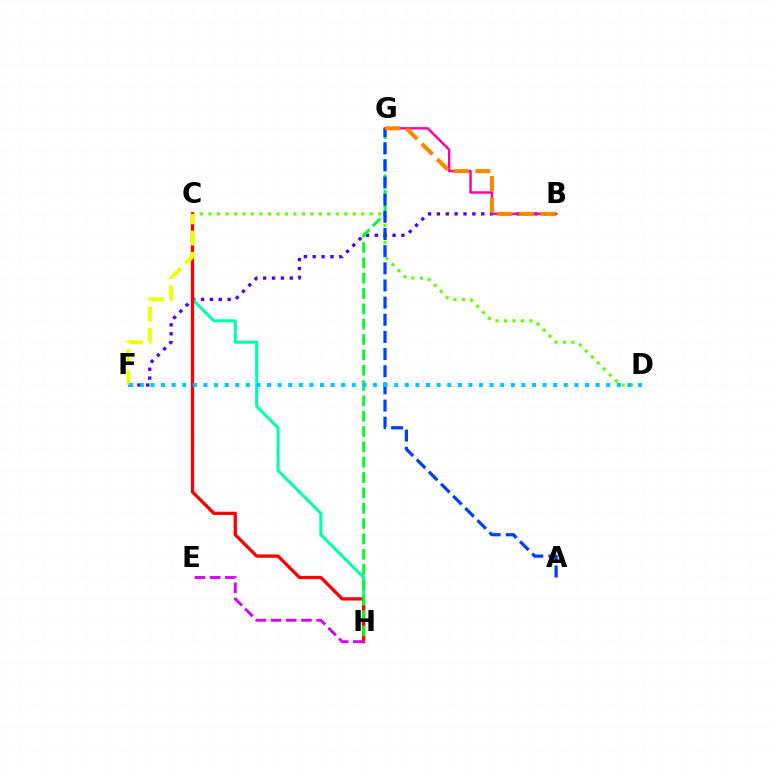{('C', 'D'): [{'color': '#66ff00', 'line_style': 'dotted', 'thickness': 2.31}], ('B', 'F'): [{'color': '#4f00ff', 'line_style': 'dotted', 'thickness': 2.41}], ('C', 'H'): [{'color': '#00ffaf', 'line_style': 'solid', 'thickness': 2.19}, {'color': '#ff0000', 'line_style': 'solid', 'thickness': 2.37}], ('G', 'H'): [{'color': '#00ff27', 'line_style': 'dashed', 'thickness': 2.08}], ('E', 'H'): [{'color': '#d600ff', 'line_style': 'dashed', 'thickness': 2.06}], ('C', 'F'): [{'color': '#eeff00', 'line_style': 'dashed', 'thickness': 2.89}], ('B', 'G'): [{'color': '#ff00a0', 'line_style': 'solid', 'thickness': 1.74}, {'color': '#ff8800', 'line_style': 'dashed', 'thickness': 2.94}], ('A', 'G'): [{'color': '#003fff', 'line_style': 'dashed', 'thickness': 2.33}], ('D', 'F'): [{'color': '#00c7ff', 'line_style': 'dotted', 'thickness': 2.88}]}